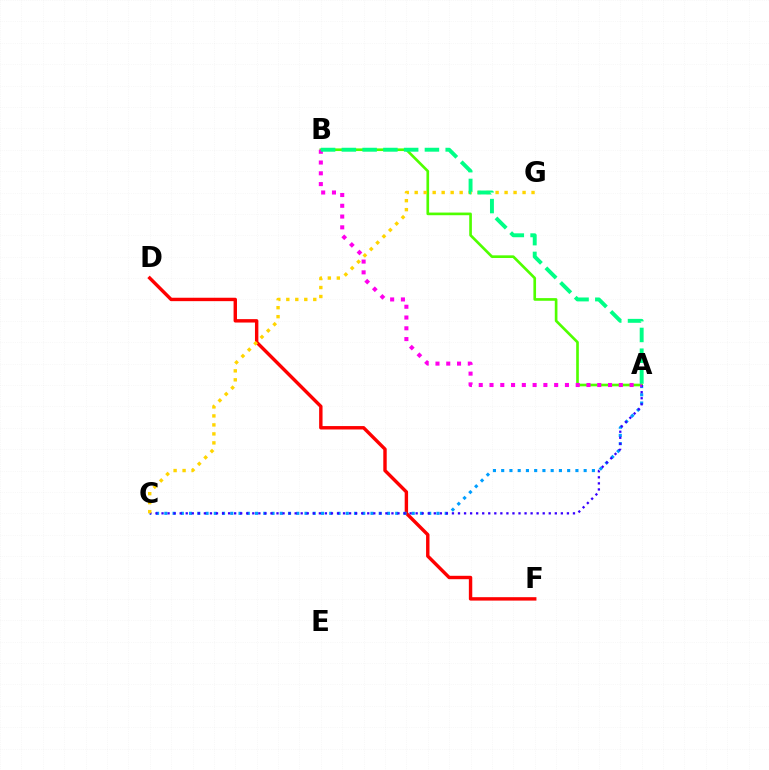{('A', 'B'): [{'color': '#4fff00', 'line_style': 'solid', 'thickness': 1.91}, {'color': '#ff00ed', 'line_style': 'dotted', 'thickness': 2.93}, {'color': '#00ff86', 'line_style': 'dashed', 'thickness': 2.82}], ('D', 'F'): [{'color': '#ff0000', 'line_style': 'solid', 'thickness': 2.46}], ('A', 'C'): [{'color': '#009eff', 'line_style': 'dotted', 'thickness': 2.24}, {'color': '#3700ff', 'line_style': 'dotted', 'thickness': 1.64}], ('C', 'G'): [{'color': '#ffd500', 'line_style': 'dotted', 'thickness': 2.44}]}